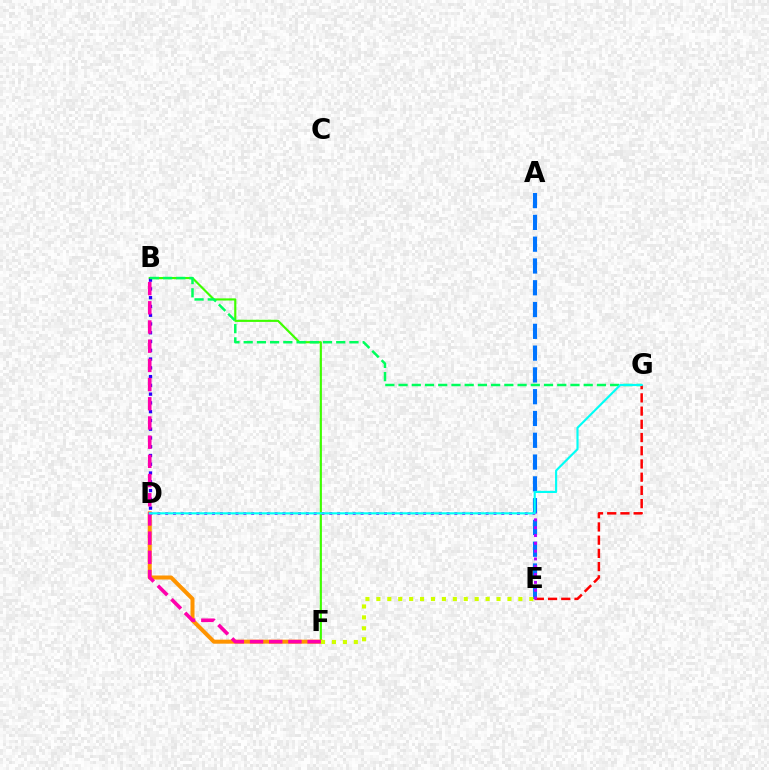{('B', 'F'): [{'color': '#3dff00', 'line_style': 'solid', 'thickness': 1.55}, {'color': '#ff00ac', 'line_style': 'dashed', 'thickness': 2.61}], ('D', 'F'): [{'color': '#ff9400', 'line_style': 'solid', 'thickness': 2.89}], ('A', 'E'): [{'color': '#0074ff', 'line_style': 'dashed', 'thickness': 2.96}], ('B', 'D'): [{'color': '#2500ff', 'line_style': 'dotted', 'thickness': 2.38}], ('B', 'G'): [{'color': '#00ff5c', 'line_style': 'dashed', 'thickness': 1.8}], ('E', 'G'): [{'color': '#ff0000', 'line_style': 'dashed', 'thickness': 1.8}], ('D', 'E'): [{'color': '#b900ff', 'line_style': 'dotted', 'thickness': 2.12}], ('D', 'G'): [{'color': '#00fff6', 'line_style': 'solid', 'thickness': 1.54}], ('E', 'F'): [{'color': '#d1ff00', 'line_style': 'dotted', 'thickness': 2.97}]}